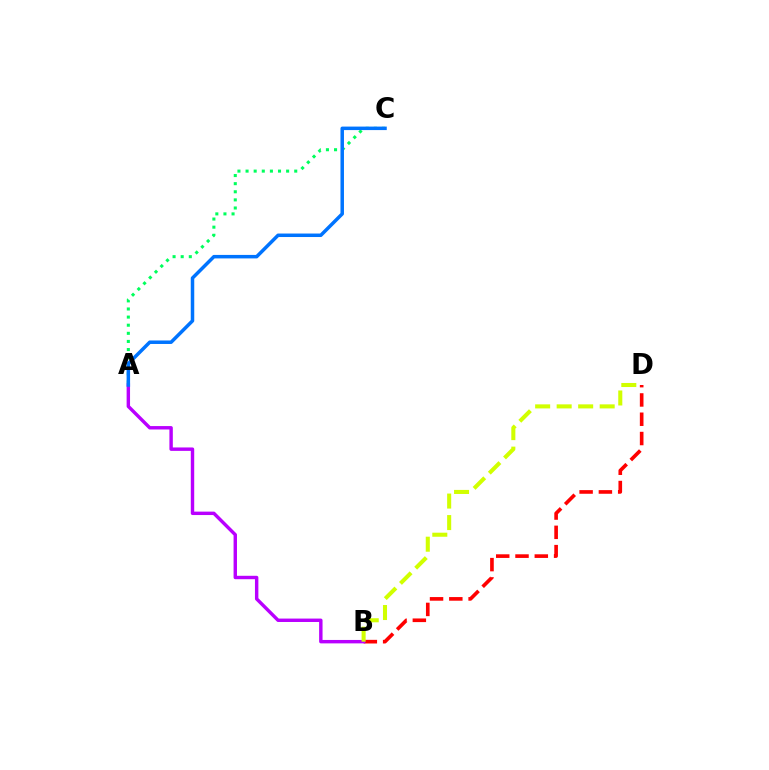{('B', 'D'): [{'color': '#ff0000', 'line_style': 'dashed', 'thickness': 2.62}, {'color': '#d1ff00', 'line_style': 'dashed', 'thickness': 2.92}], ('A', 'C'): [{'color': '#00ff5c', 'line_style': 'dotted', 'thickness': 2.2}, {'color': '#0074ff', 'line_style': 'solid', 'thickness': 2.52}], ('A', 'B'): [{'color': '#b900ff', 'line_style': 'solid', 'thickness': 2.46}]}